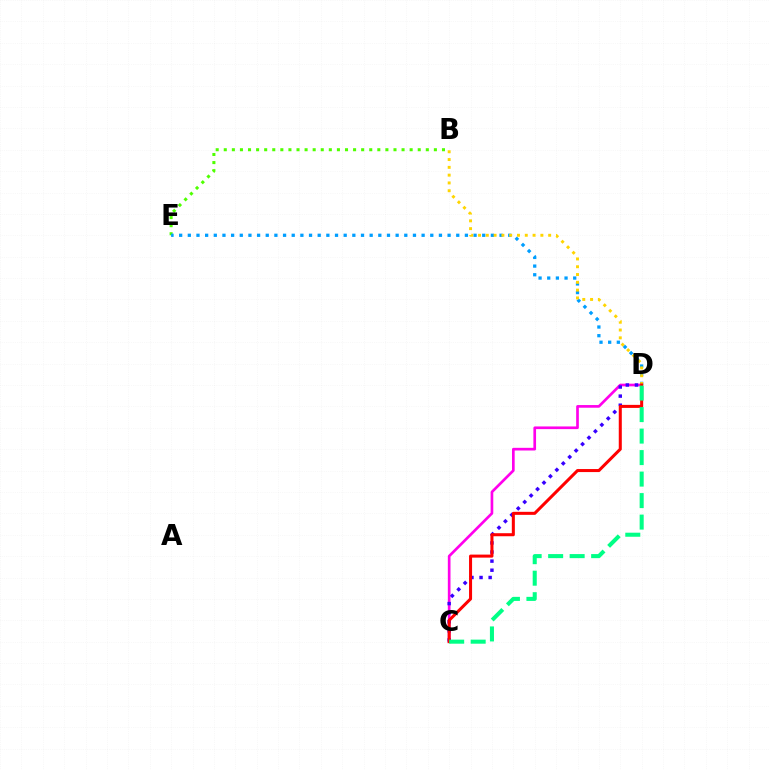{('B', 'E'): [{'color': '#4fff00', 'line_style': 'dotted', 'thickness': 2.2}], ('C', 'D'): [{'color': '#ff00ed', 'line_style': 'solid', 'thickness': 1.92}, {'color': '#3700ff', 'line_style': 'dotted', 'thickness': 2.47}, {'color': '#ff0000', 'line_style': 'solid', 'thickness': 2.19}, {'color': '#00ff86', 'line_style': 'dashed', 'thickness': 2.92}], ('D', 'E'): [{'color': '#009eff', 'line_style': 'dotted', 'thickness': 2.35}], ('B', 'D'): [{'color': '#ffd500', 'line_style': 'dotted', 'thickness': 2.12}]}